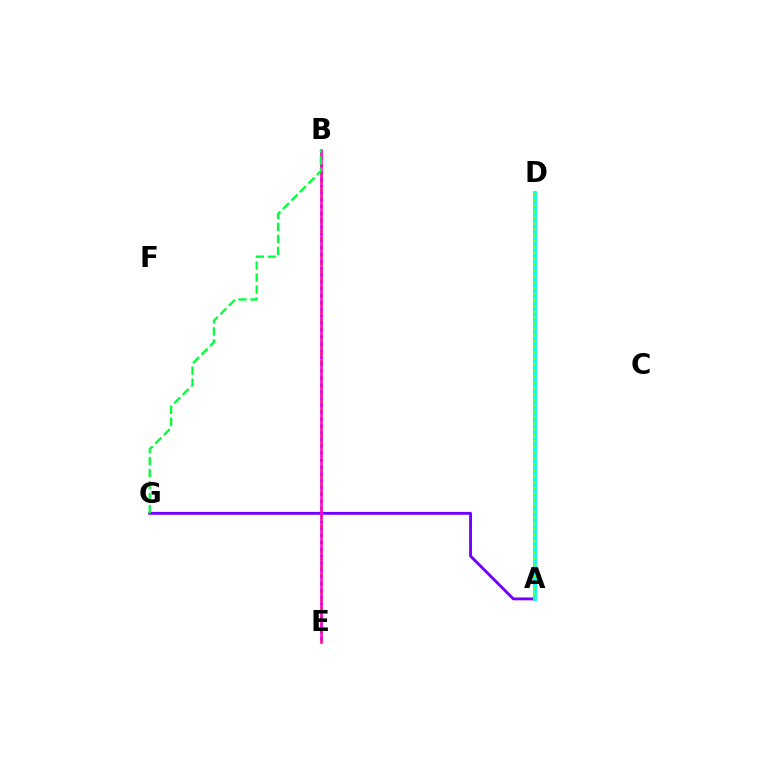{('A', 'D'): [{'color': '#ff0000', 'line_style': 'solid', 'thickness': 1.78}, {'color': '#00fff6', 'line_style': 'solid', 'thickness': 2.76}, {'color': '#84ff00', 'line_style': 'dotted', 'thickness': 1.6}], ('A', 'G'): [{'color': '#7200ff', 'line_style': 'solid', 'thickness': 2.07}], ('B', 'E'): [{'color': '#ffbd00', 'line_style': 'dotted', 'thickness': 2.23}, {'color': '#004bff', 'line_style': 'dotted', 'thickness': 1.86}, {'color': '#ff00cf', 'line_style': 'solid', 'thickness': 1.84}], ('B', 'G'): [{'color': '#00ff39', 'line_style': 'dashed', 'thickness': 1.63}]}